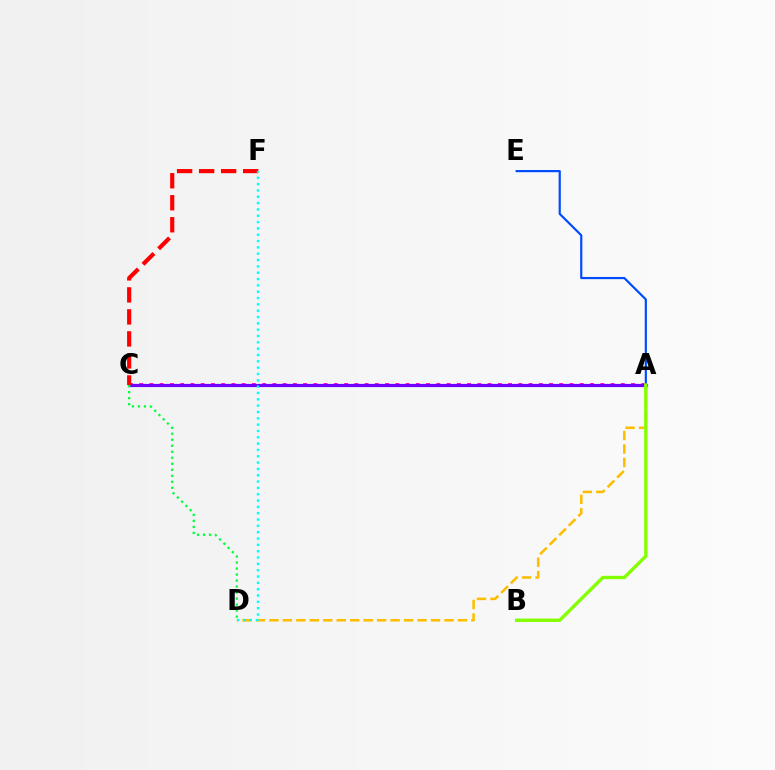{('A', 'C'): [{'color': '#ff00cf', 'line_style': 'dotted', 'thickness': 2.78}, {'color': '#7200ff', 'line_style': 'solid', 'thickness': 2.28}], ('A', 'E'): [{'color': '#004bff', 'line_style': 'solid', 'thickness': 1.57}], ('A', 'D'): [{'color': '#ffbd00', 'line_style': 'dashed', 'thickness': 1.83}], ('C', 'D'): [{'color': '#00ff39', 'line_style': 'dotted', 'thickness': 1.63}], ('C', 'F'): [{'color': '#ff0000', 'line_style': 'dashed', 'thickness': 2.99}], ('D', 'F'): [{'color': '#00fff6', 'line_style': 'dotted', 'thickness': 1.72}], ('A', 'B'): [{'color': '#84ff00', 'line_style': 'solid', 'thickness': 2.43}]}